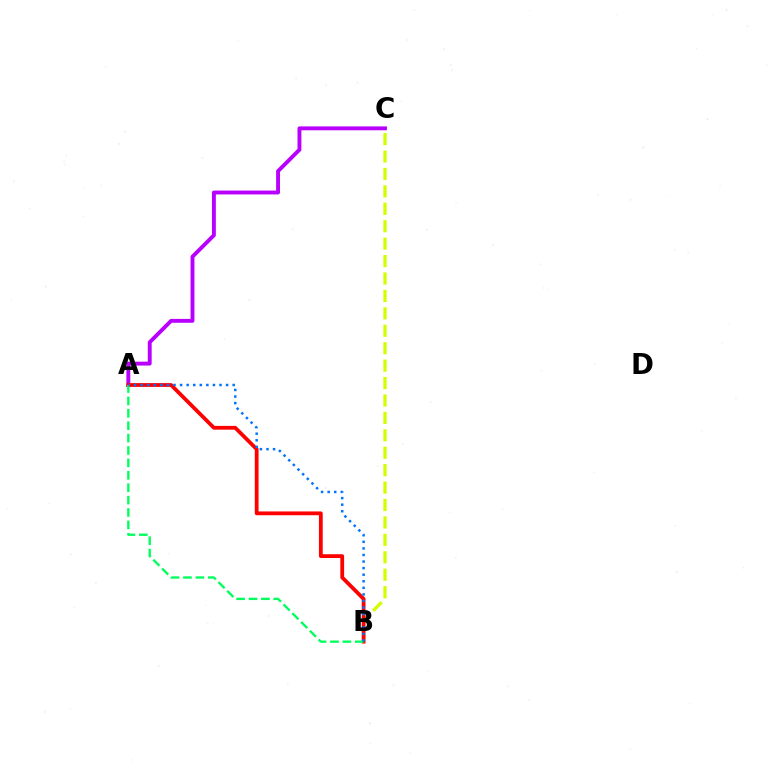{('A', 'C'): [{'color': '#b900ff', 'line_style': 'solid', 'thickness': 2.8}], ('B', 'C'): [{'color': '#d1ff00', 'line_style': 'dashed', 'thickness': 2.37}], ('A', 'B'): [{'color': '#ff0000', 'line_style': 'solid', 'thickness': 2.72}, {'color': '#00ff5c', 'line_style': 'dashed', 'thickness': 1.68}, {'color': '#0074ff', 'line_style': 'dotted', 'thickness': 1.79}]}